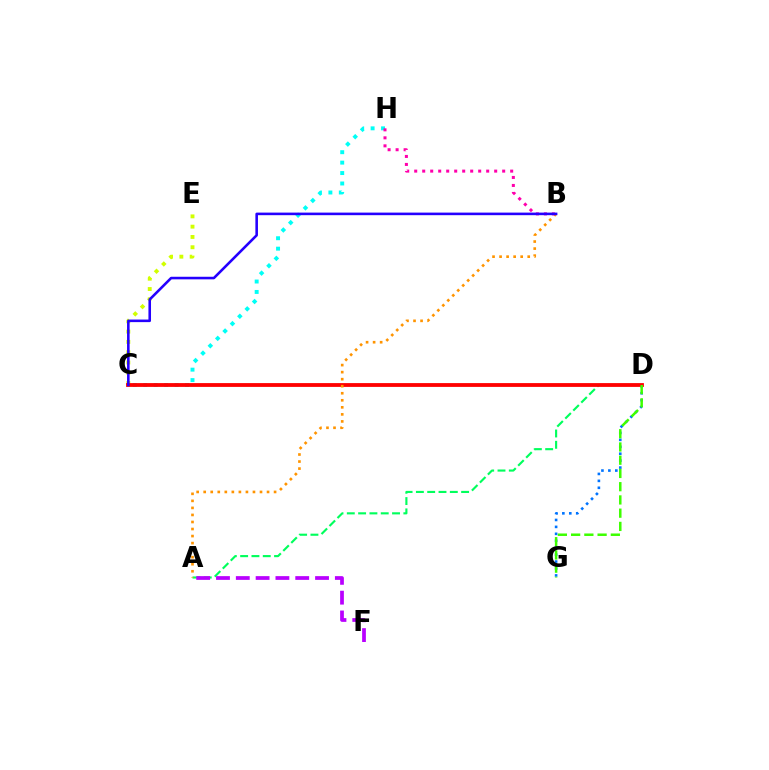{('D', 'G'): [{'color': '#0074ff', 'line_style': 'dotted', 'thickness': 1.88}, {'color': '#3dff00', 'line_style': 'dashed', 'thickness': 1.8}], ('C', 'E'): [{'color': '#d1ff00', 'line_style': 'dotted', 'thickness': 2.8}], ('C', 'H'): [{'color': '#00fff6', 'line_style': 'dotted', 'thickness': 2.83}], ('A', 'D'): [{'color': '#00ff5c', 'line_style': 'dashed', 'thickness': 1.54}], ('A', 'F'): [{'color': '#b900ff', 'line_style': 'dashed', 'thickness': 2.69}], ('C', 'D'): [{'color': '#ff0000', 'line_style': 'solid', 'thickness': 2.74}], ('A', 'B'): [{'color': '#ff9400', 'line_style': 'dotted', 'thickness': 1.91}], ('B', 'H'): [{'color': '#ff00ac', 'line_style': 'dotted', 'thickness': 2.17}], ('B', 'C'): [{'color': '#2500ff', 'line_style': 'solid', 'thickness': 1.86}]}